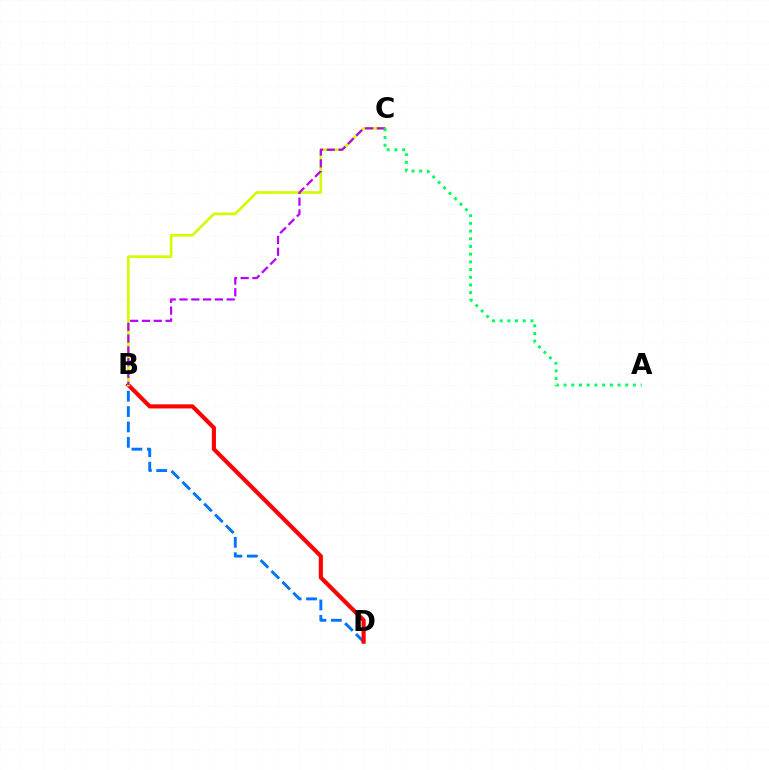{('B', 'D'): [{'color': '#0074ff', 'line_style': 'dashed', 'thickness': 2.09}, {'color': '#ff0000', 'line_style': 'solid', 'thickness': 2.97}], ('B', 'C'): [{'color': '#d1ff00', 'line_style': 'solid', 'thickness': 1.93}, {'color': '#b900ff', 'line_style': 'dashed', 'thickness': 1.6}], ('A', 'C'): [{'color': '#00ff5c', 'line_style': 'dotted', 'thickness': 2.09}]}